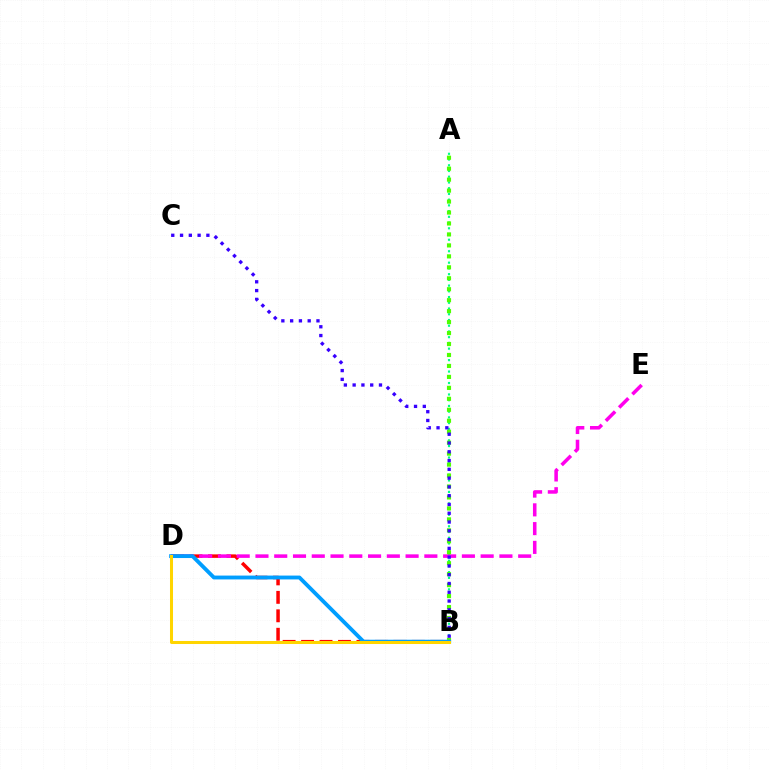{('B', 'D'): [{'color': '#ff0000', 'line_style': 'dashed', 'thickness': 2.51}, {'color': '#009eff', 'line_style': 'solid', 'thickness': 2.78}, {'color': '#ffd500', 'line_style': 'solid', 'thickness': 2.18}], ('A', 'B'): [{'color': '#00ff86', 'line_style': 'dotted', 'thickness': 1.56}, {'color': '#4fff00', 'line_style': 'dotted', 'thickness': 2.98}], ('D', 'E'): [{'color': '#ff00ed', 'line_style': 'dashed', 'thickness': 2.55}], ('B', 'C'): [{'color': '#3700ff', 'line_style': 'dotted', 'thickness': 2.39}]}